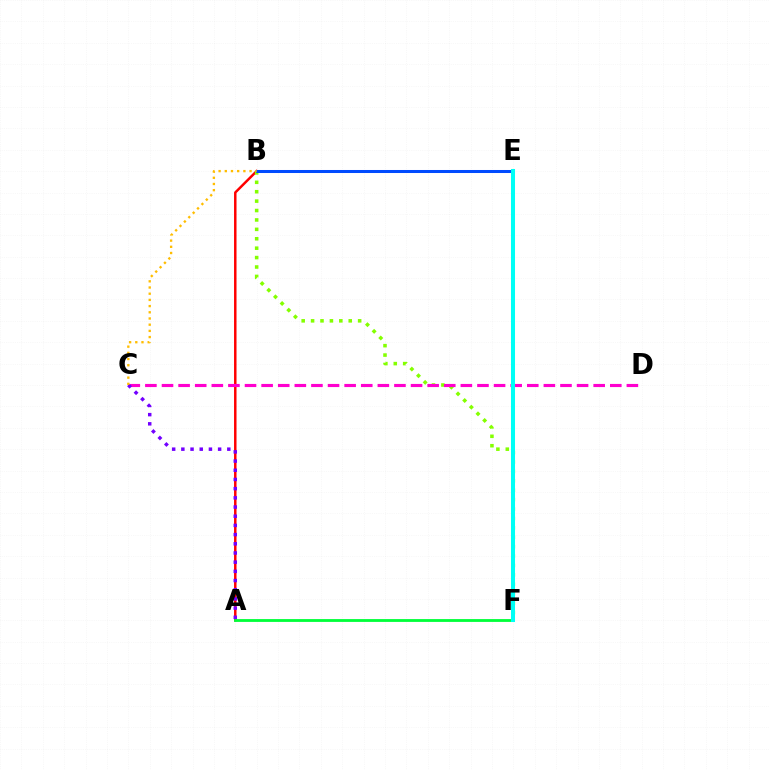{('A', 'B'): [{'color': '#ff0000', 'line_style': 'solid', 'thickness': 1.78}], ('B', 'F'): [{'color': '#84ff00', 'line_style': 'dotted', 'thickness': 2.56}], ('C', 'D'): [{'color': '#ff00cf', 'line_style': 'dashed', 'thickness': 2.26}], ('B', 'E'): [{'color': '#004bff', 'line_style': 'solid', 'thickness': 2.17}], ('A', 'F'): [{'color': '#00ff39', 'line_style': 'solid', 'thickness': 2.03}], ('E', 'F'): [{'color': '#00fff6', 'line_style': 'solid', 'thickness': 2.9}], ('A', 'C'): [{'color': '#7200ff', 'line_style': 'dotted', 'thickness': 2.5}], ('B', 'C'): [{'color': '#ffbd00', 'line_style': 'dotted', 'thickness': 1.68}]}